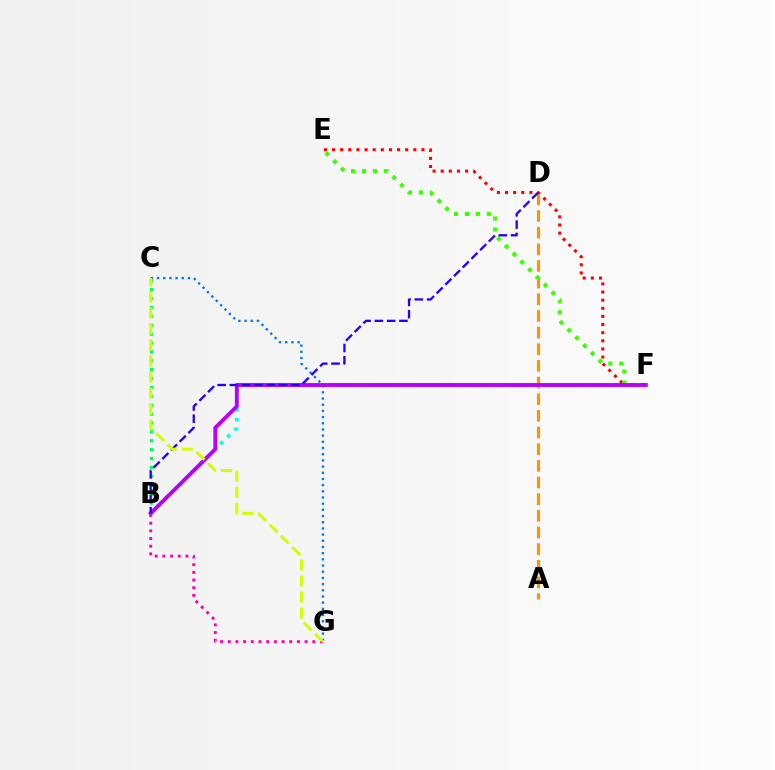{('E', 'F'): [{'color': '#ff0000', 'line_style': 'dotted', 'thickness': 2.21}, {'color': '#3dff00', 'line_style': 'dotted', 'thickness': 2.98}], ('B', 'C'): [{'color': '#00ff5c', 'line_style': 'dotted', 'thickness': 2.41}], ('B', 'F'): [{'color': '#00fff6', 'line_style': 'dotted', 'thickness': 2.67}, {'color': '#b900ff', 'line_style': 'solid', 'thickness': 2.78}], ('A', 'D'): [{'color': '#ff9400', 'line_style': 'dashed', 'thickness': 2.26}], ('C', 'G'): [{'color': '#0074ff', 'line_style': 'dotted', 'thickness': 1.68}, {'color': '#d1ff00', 'line_style': 'dashed', 'thickness': 2.18}], ('B', 'G'): [{'color': '#ff00ac', 'line_style': 'dotted', 'thickness': 2.09}], ('B', 'D'): [{'color': '#2500ff', 'line_style': 'dashed', 'thickness': 1.67}]}